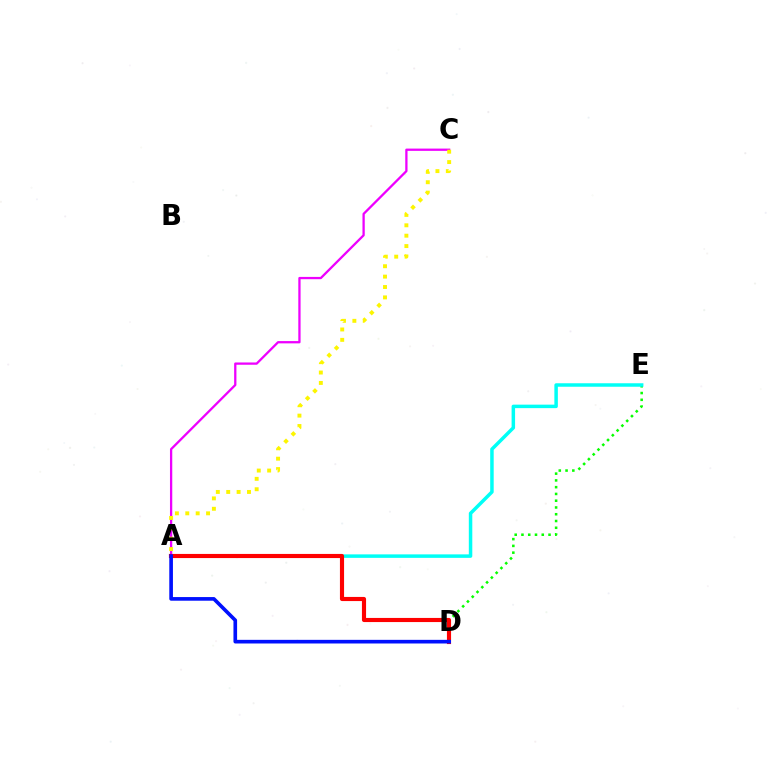{('D', 'E'): [{'color': '#08ff00', 'line_style': 'dotted', 'thickness': 1.84}], ('A', 'E'): [{'color': '#00fff6', 'line_style': 'solid', 'thickness': 2.51}], ('A', 'C'): [{'color': '#ee00ff', 'line_style': 'solid', 'thickness': 1.64}, {'color': '#fcf500', 'line_style': 'dotted', 'thickness': 2.82}], ('A', 'D'): [{'color': '#ff0000', 'line_style': 'solid', 'thickness': 2.97}, {'color': '#0010ff', 'line_style': 'solid', 'thickness': 2.62}]}